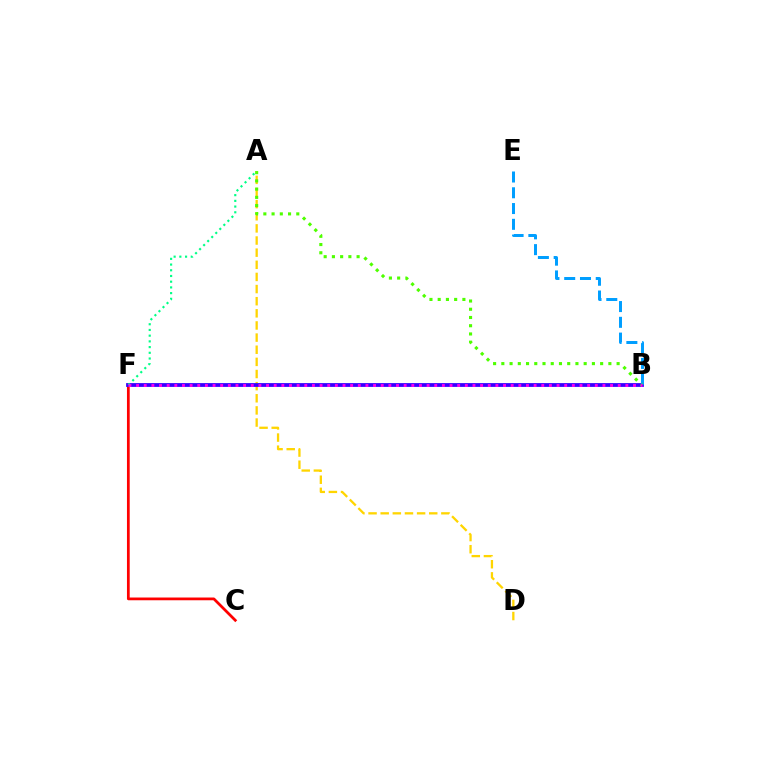{('A', 'D'): [{'color': '#ffd500', 'line_style': 'dashed', 'thickness': 1.65}], ('C', 'F'): [{'color': '#ff0000', 'line_style': 'solid', 'thickness': 1.98}], ('B', 'F'): [{'color': '#3700ff', 'line_style': 'solid', 'thickness': 2.73}, {'color': '#ff00ed', 'line_style': 'dotted', 'thickness': 2.08}], ('B', 'E'): [{'color': '#009eff', 'line_style': 'dashed', 'thickness': 2.14}], ('A', 'F'): [{'color': '#00ff86', 'line_style': 'dotted', 'thickness': 1.55}], ('A', 'B'): [{'color': '#4fff00', 'line_style': 'dotted', 'thickness': 2.24}]}